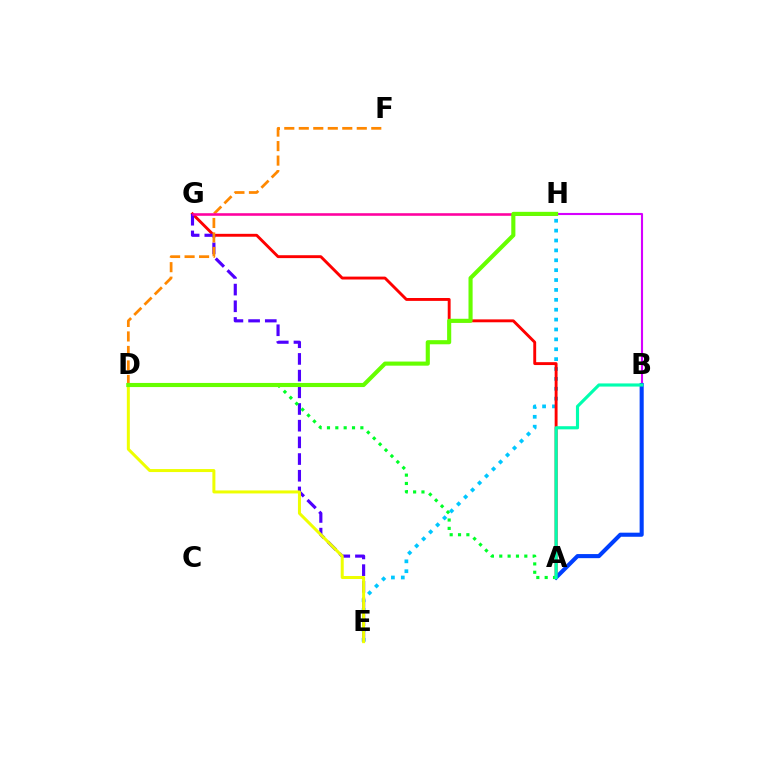{('B', 'H'): [{'color': '#d600ff', 'line_style': 'solid', 'thickness': 1.52}], ('E', 'H'): [{'color': '#00c7ff', 'line_style': 'dotted', 'thickness': 2.69}], ('A', 'G'): [{'color': '#ff0000', 'line_style': 'solid', 'thickness': 2.08}], ('E', 'G'): [{'color': '#4f00ff', 'line_style': 'dashed', 'thickness': 2.27}], ('D', 'E'): [{'color': '#eeff00', 'line_style': 'solid', 'thickness': 2.16}], ('A', 'B'): [{'color': '#003fff', 'line_style': 'solid', 'thickness': 2.94}, {'color': '#00ffaf', 'line_style': 'solid', 'thickness': 2.26}], ('D', 'F'): [{'color': '#ff8800', 'line_style': 'dashed', 'thickness': 1.97}], ('A', 'D'): [{'color': '#00ff27', 'line_style': 'dotted', 'thickness': 2.27}], ('G', 'H'): [{'color': '#ff00a0', 'line_style': 'solid', 'thickness': 1.86}], ('D', 'H'): [{'color': '#66ff00', 'line_style': 'solid', 'thickness': 2.96}]}